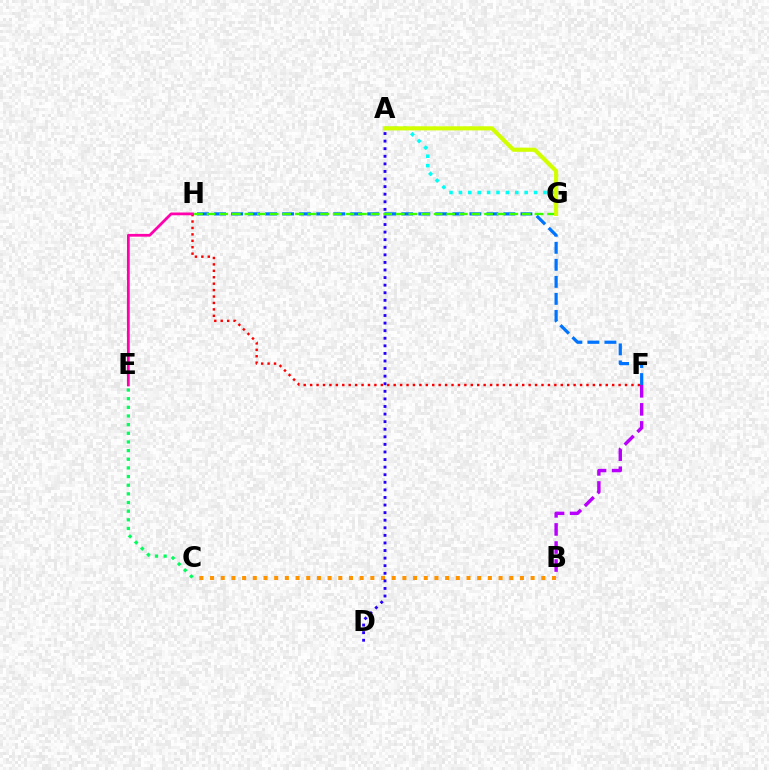{('F', 'H'): [{'color': '#0074ff', 'line_style': 'dashed', 'thickness': 2.31}, {'color': '#ff0000', 'line_style': 'dotted', 'thickness': 1.75}], ('B', 'F'): [{'color': '#b900ff', 'line_style': 'dashed', 'thickness': 2.45}], ('B', 'C'): [{'color': '#ff9400', 'line_style': 'dotted', 'thickness': 2.9}], ('C', 'E'): [{'color': '#00ff5c', 'line_style': 'dotted', 'thickness': 2.35}], ('A', 'G'): [{'color': '#00fff6', 'line_style': 'dotted', 'thickness': 2.55}, {'color': '#d1ff00', 'line_style': 'solid', 'thickness': 2.98}], ('A', 'D'): [{'color': '#2500ff', 'line_style': 'dotted', 'thickness': 2.06}], ('G', 'H'): [{'color': '#3dff00', 'line_style': 'dashed', 'thickness': 1.71}], ('E', 'H'): [{'color': '#ff00ac', 'line_style': 'solid', 'thickness': 1.99}]}